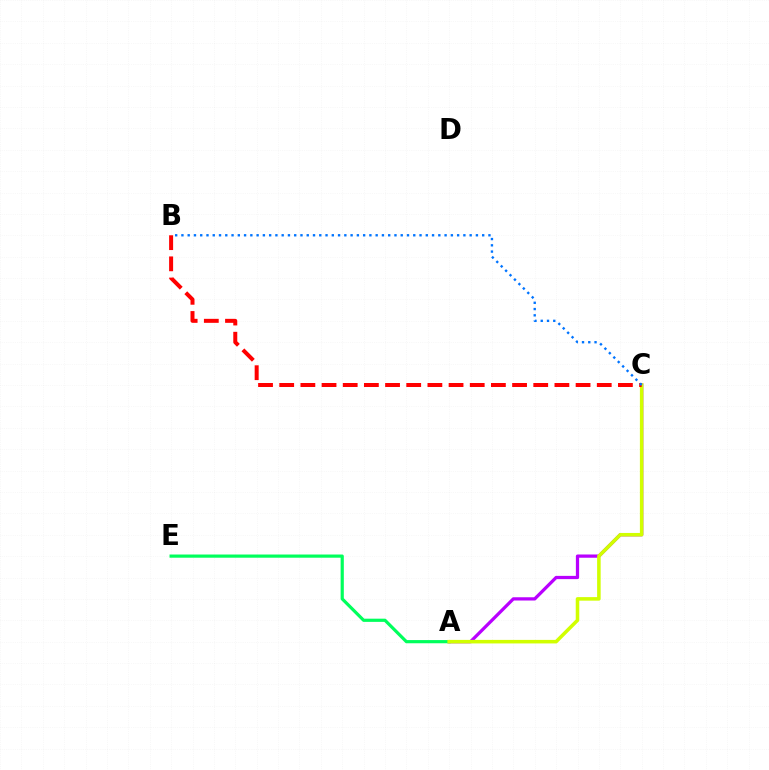{('A', 'C'): [{'color': '#b900ff', 'line_style': 'solid', 'thickness': 2.34}, {'color': '#d1ff00', 'line_style': 'solid', 'thickness': 2.55}], ('A', 'E'): [{'color': '#00ff5c', 'line_style': 'solid', 'thickness': 2.3}], ('B', 'C'): [{'color': '#ff0000', 'line_style': 'dashed', 'thickness': 2.88}, {'color': '#0074ff', 'line_style': 'dotted', 'thickness': 1.7}]}